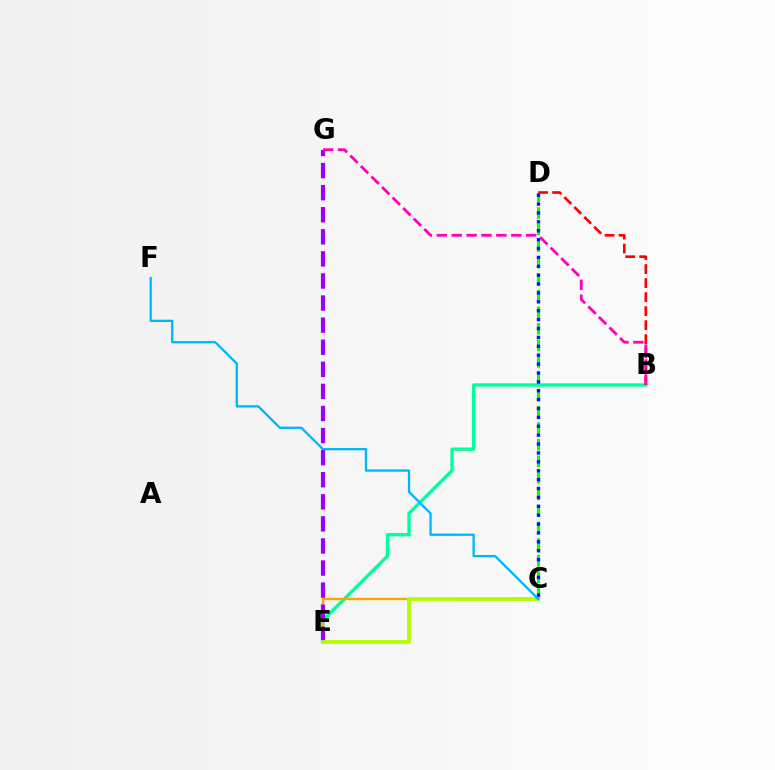{('C', 'D'): [{'color': '#08ff00', 'line_style': 'dashed', 'thickness': 2.25}, {'color': '#0010ff', 'line_style': 'dotted', 'thickness': 2.42}], ('B', 'E'): [{'color': '#00ff9d', 'line_style': 'solid', 'thickness': 2.43}], ('C', 'E'): [{'color': '#ffa500', 'line_style': 'solid', 'thickness': 1.71}, {'color': '#b3ff00', 'line_style': 'solid', 'thickness': 2.78}], ('E', 'G'): [{'color': '#9b00ff', 'line_style': 'dashed', 'thickness': 3.0}], ('B', 'D'): [{'color': '#ff0000', 'line_style': 'dashed', 'thickness': 1.9}], ('C', 'F'): [{'color': '#00b5ff', 'line_style': 'solid', 'thickness': 1.65}], ('B', 'G'): [{'color': '#ff00bd', 'line_style': 'dashed', 'thickness': 2.02}]}